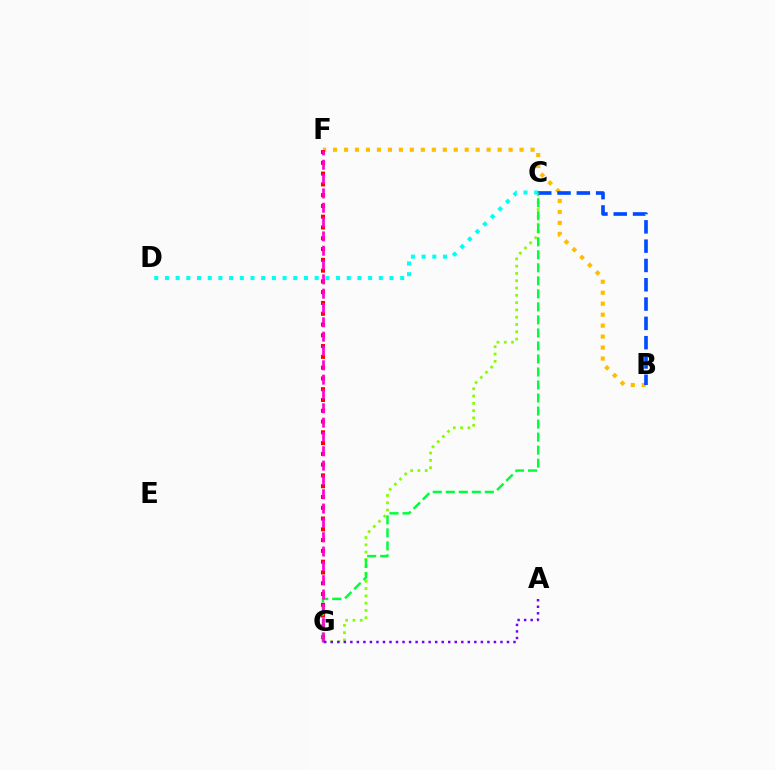{('C', 'D'): [{'color': '#00fff6', 'line_style': 'dotted', 'thickness': 2.91}], ('C', 'G'): [{'color': '#84ff00', 'line_style': 'dotted', 'thickness': 1.98}, {'color': '#00ff39', 'line_style': 'dashed', 'thickness': 1.77}], ('B', 'F'): [{'color': '#ffbd00', 'line_style': 'dotted', 'thickness': 2.98}], ('F', 'G'): [{'color': '#ff0000', 'line_style': 'dotted', 'thickness': 2.93}, {'color': '#ff00cf', 'line_style': 'dashed', 'thickness': 1.95}], ('B', 'C'): [{'color': '#004bff', 'line_style': 'dashed', 'thickness': 2.62}], ('A', 'G'): [{'color': '#7200ff', 'line_style': 'dotted', 'thickness': 1.77}]}